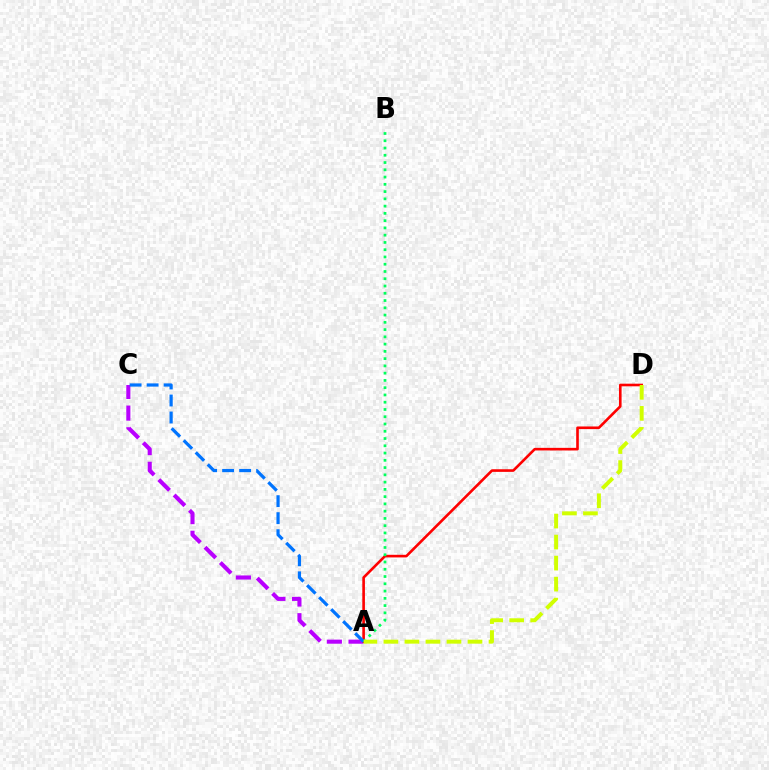{('A', 'C'): [{'color': '#b900ff', 'line_style': 'dashed', 'thickness': 2.95}, {'color': '#0074ff', 'line_style': 'dashed', 'thickness': 2.31}], ('A', 'D'): [{'color': '#ff0000', 'line_style': 'solid', 'thickness': 1.89}, {'color': '#d1ff00', 'line_style': 'dashed', 'thickness': 2.86}], ('A', 'B'): [{'color': '#00ff5c', 'line_style': 'dotted', 'thickness': 1.97}]}